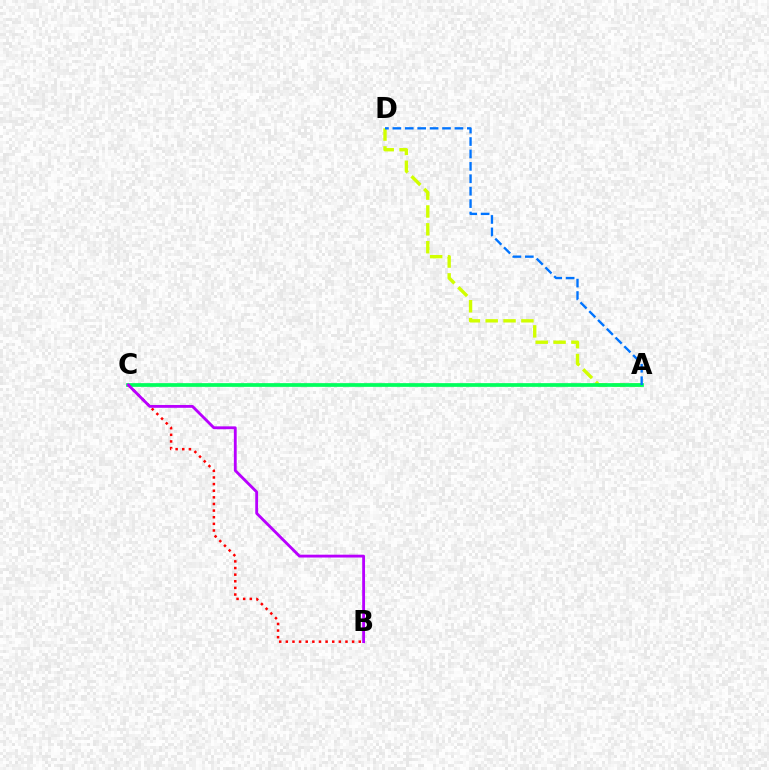{('A', 'D'): [{'color': '#d1ff00', 'line_style': 'dashed', 'thickness': 2.43}, {'color': '#0074ff', 'line_style': 'dashed', 'thickness': 1.69}], ('A', 'C'): [{'color': '#00ff5c', 'line_style': 'solid', 'thickness': 2.68}], ('B', 'C'): [{'color': '#ff0000', 'line_style': 'dotted', 'thickness': 1.8}, {'color': '#b900ff', 'line_style': 'solid', 'thickness': 2.04}]}